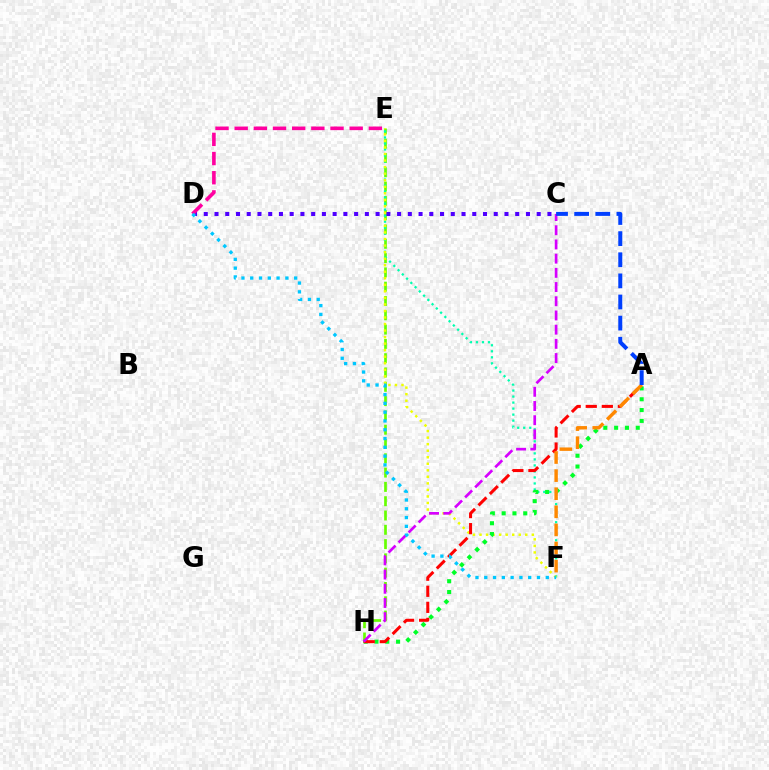{('E', 'H'): [{'color': '#66ff00', 'line_style': 'dashed', 'thickness': 1.94}], ('C', 'D'): [{'color': '#4f00ff', 'line_style': 'dotted', 'thickness': 2.92}], ('D', 'E'): [{'color': '#ff00a0', 'line_style': 'dashed', 'thickness': 2.6}], ('E', 'F'): [{'color': '#00ffaf', 'line_style': 'dotted', 'thickness': 1.63}, {'color': '#eeff00', 'line_style': 'dotted', 'thickness': 1.78}], ('A', 'H'): [{'color': '#00ff27', 'line_style': 'dotted', 'thickness': 2.94}, {'color': '#ff0000', 'line_style': 'dashed', 'thickness': 2.18}], ('A', 'F'): [{'color': '#ff8800', 'line_style': 'dashed', 'thickness': 2.46}], ('C', 'H'): [{'color': '#d600ff', 'line_style': 'dashed', 'thickness': 1.93}], ('D', 'F'): [{'color': '#00c7ff', 'line_style': 'dotted', 'thickness': 2.39}], ('A', 'C'): [{'color': '#003fff', 'line_style': 'dashed', 'thickness': 2.87}]}